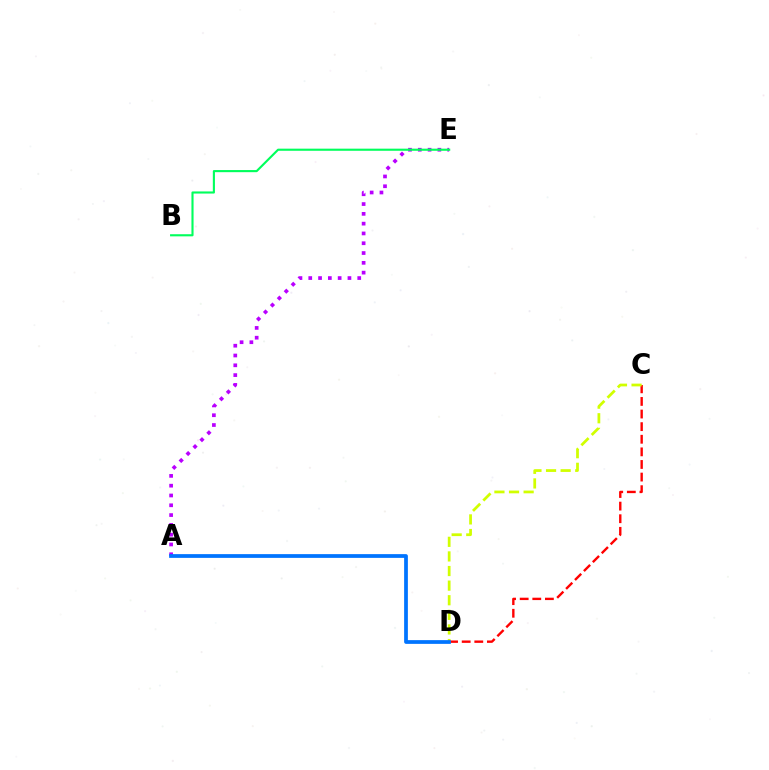{('A', 'E'): [{'color': '#b900ff', 'line_style': 'dotted', 'thickness': 2.66}], ('C', 'D'): [{'color': '#ff0000', 'line_style': 'dashed', 'thickness': 1.71}, {'color': '#d1ff00', 'line_style': 'dashed', 'thickness': 1.98}], ('B', 'E'): [{'color': '#00ff5c', 'line_style': 'solid', 'thickness': 1.53}], ('A', 'D'): [{'color': '#0074ff', 'line_style': 'solid', 'thickness': 2.69}]}